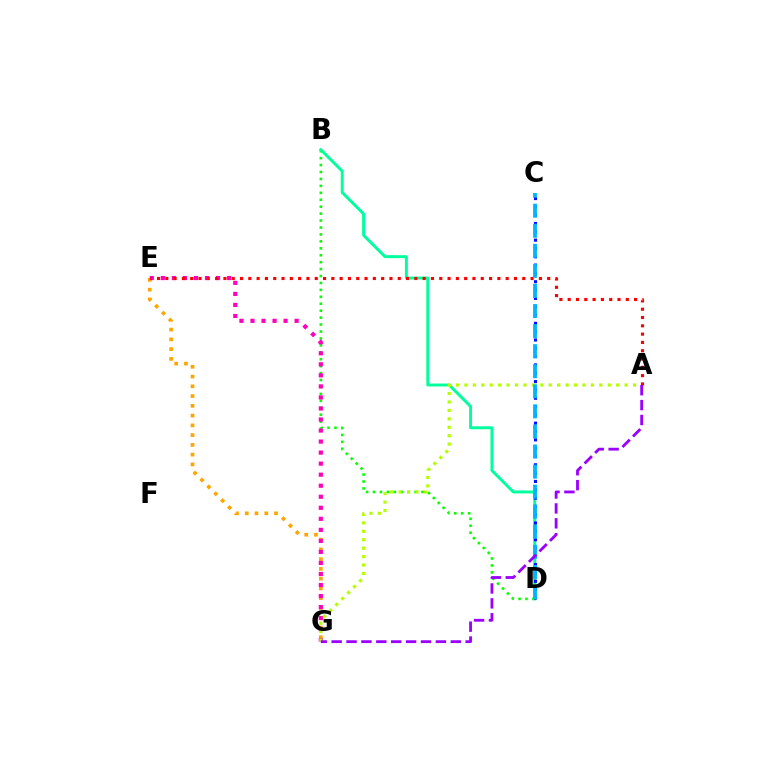{('E', 'G'): [{'color': '#ffa500', 'line_style': 'dotted', 'thickness': 2.65}, {'color': '#ff00bd', 'line_style': 'dotted', 'thickness': 3.0}], ('B', 'D'): [{'color': '#08ff00', 'line_style': 'dotted', 'thickness': 1.88}, {'color': '#00ff9d', 'line_style': 'solid', 'thickness': 2.12}], ('A', 'G'): [{'color': '#b3ff00', 'line_style': 'dotted', 'thickness': 2.29}, {'color': '#9b00ff', 'line_style': 'dashed', 'thickness': 2.02}], ('A', 'E'): [{'color': '#ff0000', 'line_style': 'dotted', 'thickness': 2.26}], ('C', 'D'): [{'color': '#0010ff', 'line_style': 'dotted', 'thickness': 2.26}, {'color': '#00b5ff', 'line_style': 'dashed', 'thickness': 2.73}]}